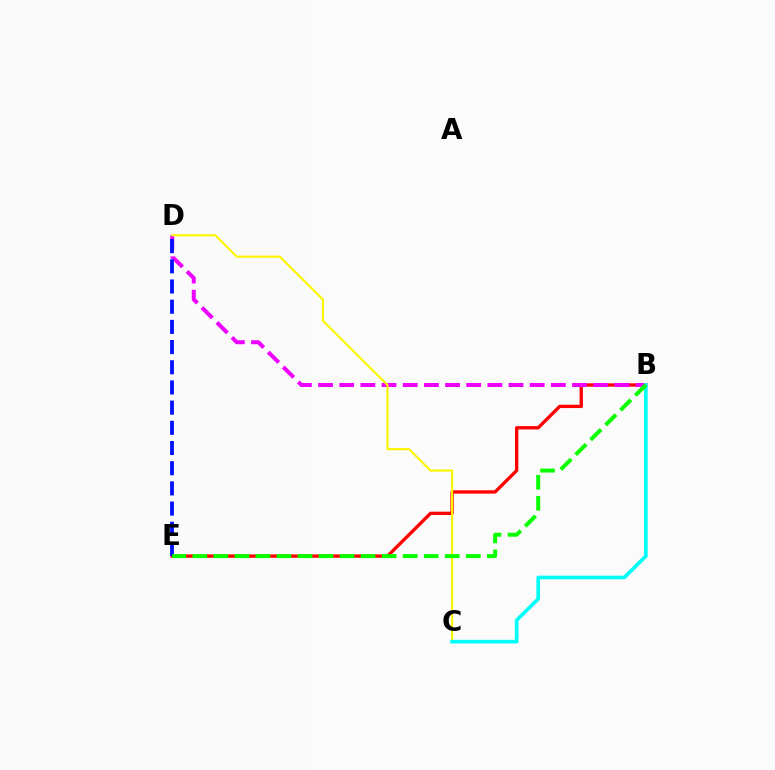{('B', 'E'): [{'color': '#ff0000', 'line_style': 'solid', 'thickness': 2.4}, {'color': '#08ff00', 'line_style': 'dashed', 'thickness': 2.86}], ('B', 'D'): [{'color': '#ee00ff', 'line_style': 'dashed', 'thickness': 2.88}], ('C', 'D'): [{'color': '#fcf500', 'line_style': 'solid', 'thickness': 1.54}], ('B', 'C'): [{'color': '#00fff6', 'line_style': 'solid', 'thickness': 2.64}], ('D', 'E'): [{'color': '#0010ff', 'line_style': 'dashed', 'thickness': 2.74}]}